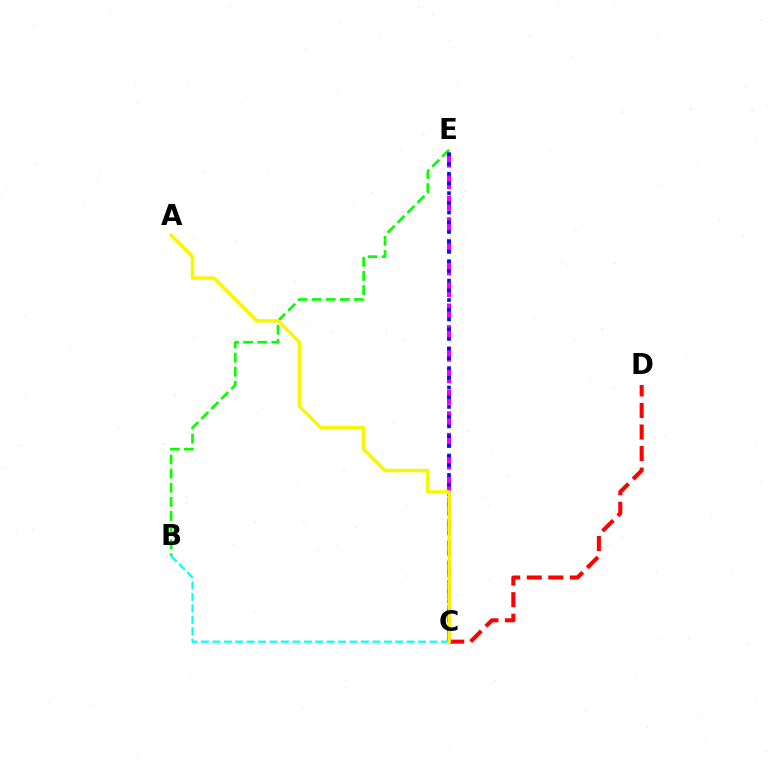{('B', 'E'): [{'color': '#08ff00', 'line_style': 'dashed', 'thickness': 1.92}], ('C', 'D'): [{'color': '#ff0000', 'line_style': 'dashed', 'thickness': 2.93}], ('C', 'E'): [{'color': '#ee00ff', 'line_style': 'dashed', 'thickness': 2.93}, {'color': '#0010ff', 'line_style': 'dotted', 'thickness': 2.64}], ('B', 'C'): [{'color': '#00fff6', 'line_style': 'dashed', 'thickness': 1.55}], ('A', 'C'): [{'color': '#fcf500', 'line_style': 'solid', 'thickness': 2.51}]}